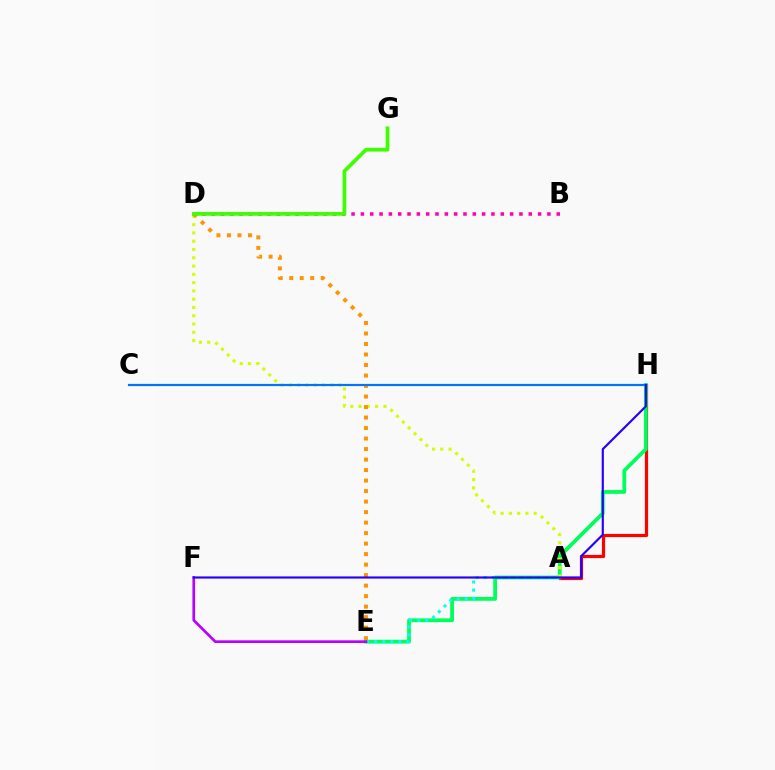{('B', 'D'): [{'color': '#ff00ac', 'line_style': 'dotted', 'thickness': 2.53}], ('A', 'H'): [{'color': '#ff0000', 'line_style': 'solid', 'thickness': 2.29}], ('E', 'H'): [{'color': '#00ff5c', 'line_style': 'solid', 'thickness': 2.73}], ('A', 'D'): [{'color': '#d1ff00', 'line_style': 'dotted', 'thickness': 2.25}], ('A', 'E'): [{'color': '#00fff6', 'line_style': 'dotted', 'thickness': 2.19}], ('D', 'E'): [{'color': '#ff9400', 'line_style': 'dotted', 'thickness': 2.85}], ('D', 'G'): [{'color': '#3dff00', 'line_style': 'solid', 'thickness': 2.68}], ('C', 'H'): [{'color': '#0074ff', 'line_style': 'solid', 'thickness': 1.57}], ('E', 'F'): [{'color': '#b900ff', 'line_style': 'solid', 'thickness': 1.93}], ('F', 'H'): [{'color': '#2500ff', 'line_style': 'solid', 'thickness': 1.56}]}